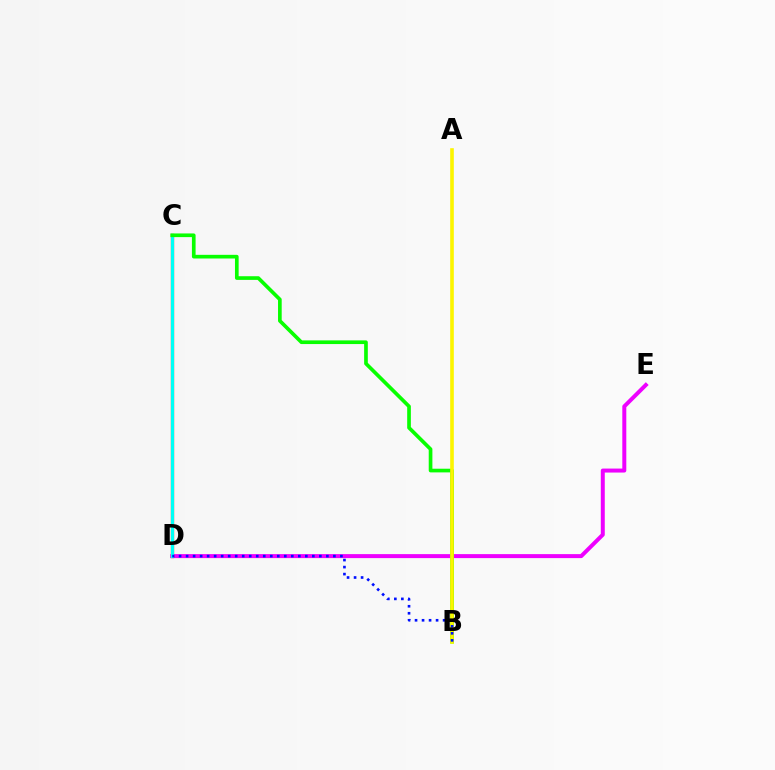{('D', 'E'): [{'color': '#ee00ff', 'line_style': 'solid', 'thickness': 2.87}], ('C', 'D'): [{'color': '#ff0000', 'line_style': 'solid', 'thickness': 2.35}, {'color': '#00fff6', 'line_style': 'solid', 'thickness': 2.26}], ('B', 'C'): [{'color': '#08ff00', 'line_style': 'solid', 'thickness': 2.64}], ('A', 'B'): [{'color': '#fcf500', 'line_style': 'solid', 'thickness': 2.61}], ('B', 'D'): [{'color': '#0010ff', 'line_style': 'dotted', 'thickness': 1.91}]}